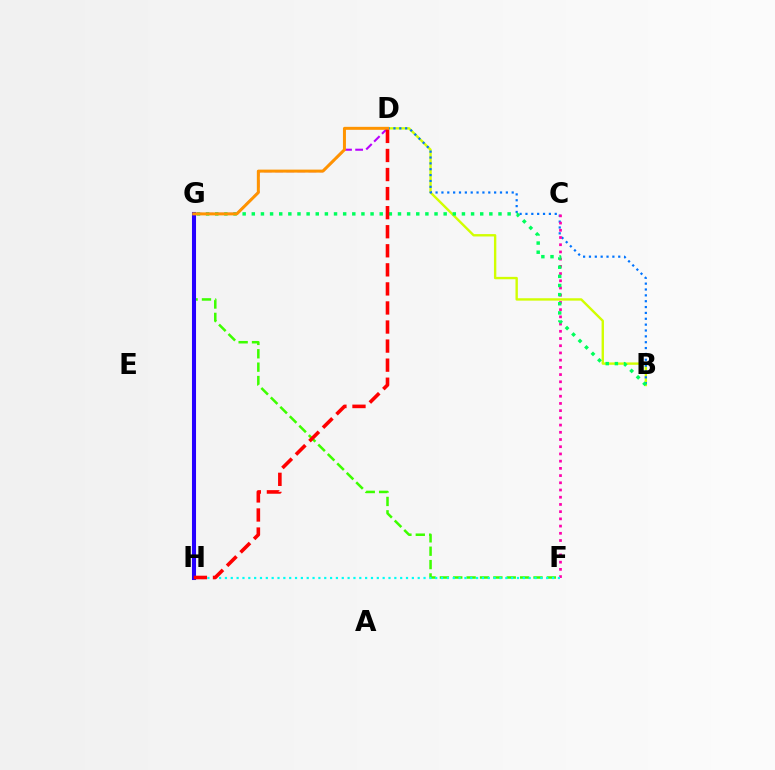{('B', 'D'): [{'color': '#d1ff00', 'line_style': 'solid', 'thickness': 1.71}, {'color': '#0074ff', 'line_style': 'dotted', 'thickness': 1.59}], ('C', 'F'): [{'color': '#ff00ac', 'line_style': 'dotted', 'thickness': 1.96}], ('B', 'G'): [{'color': '#00ff5c', 'line_style': 'dotted', 'thickness': 2.48}], ('F', 'G'): [{'color': '#3dff00', 'line_style': 'dashed', 'thickness': 1.82}], ('D', 'G'): [{'color': '#b900ff', 'line_style': 'dashed', 'thickness': 1.51}, {'color': '#ff9400', 'line_style': 'solid', 'thickness': 2.15}], ('G', 'H'): [{'color': '#2500ff', 'line_style': 'solid', 'thickness': 2.93}], ('F', 'H'): [{'color': '#00fff6', 'line_style': 'dotted', 'thickness': 1.59}], ('D', 'H'): [{'color': '#ff0000', 'line_style': 'dashed', 'thickness': 2.59}]}